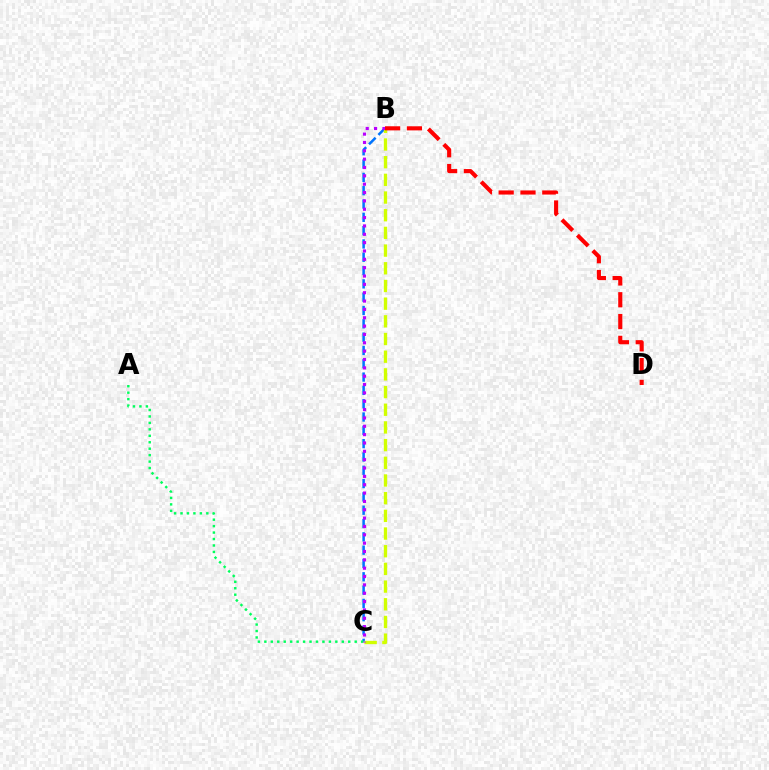{('B', 'C'): [{'color': '#0074ff', 'line_style': 'dashed', 'thickness': 1.81}, {'color': '#d1ff00', 'line_style': 'dashed', 'thickness': 2.4}, {'color': '#b900ff', 'line_style': 'dotted', 'thickness': 2.27}], ('A', 'C'): [{'color': '#00ff5c', 'line_style': 'dotted', 'thickness': 1.75}], ('B', 'D'): [{'color': '#ff0000', 'line_style': 'dashed', 'thickness': 2.96}]}